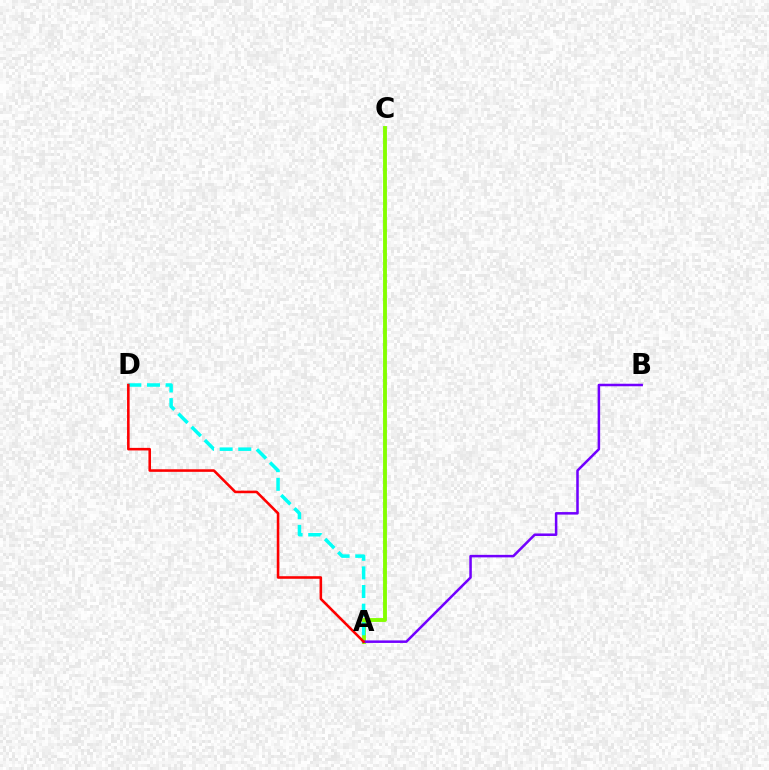{('A', 'C'): [{'color': '#84ff00', 'line_style': 'solid', 'thickness': 2.79}], ('A', 'D'): [{'color': '#00fff6', 'line_style': 'dashed', 'thickness': 2.53}, {'color': '#ff0000', 'line_style': 'solid', 'thickness': 1.85}], ('A', 'B'): [{'color': '#7200ff', 'line_style': 'solid', 'thickness': 1.82}]}